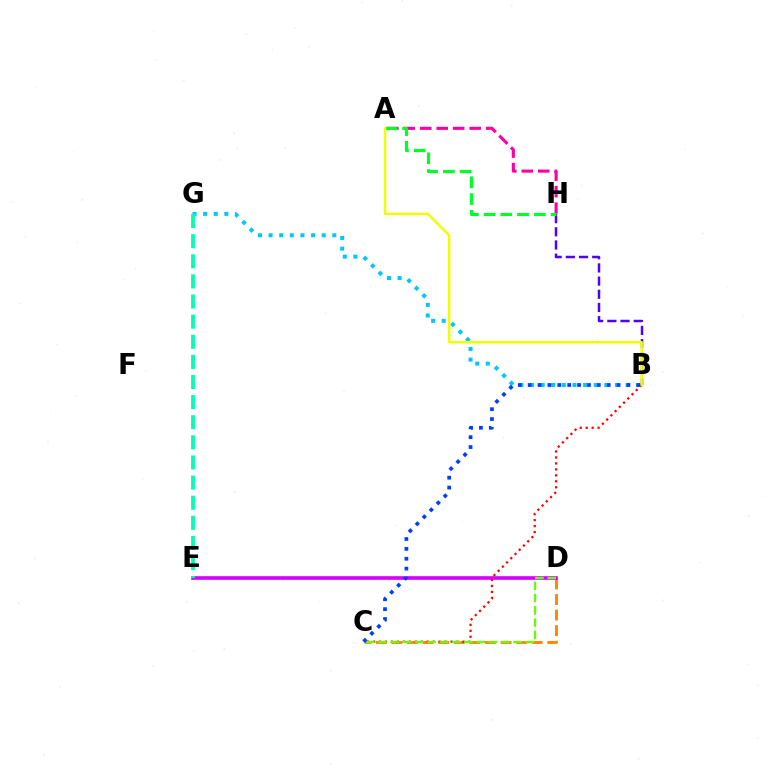{('C', 'D'): [{'color': '#ff8800', 'line_style': 'dashed', 'thickness': 2.12}, {'color': '#66ff00', 'line_style': 'dashed', 'thickness': 1.67}], ('A', 'H'): [{'color': '#ff00a0', 'line_style': 'dashed', 'thickness': 2.24}, {'color': '#00ff27', 'line_style': 'dashed', 'thickness': 2.28}], ('B', 'H'): [{'color': '#4f00ff', 'line_style': 'dashed', 'thickness': 1.79}], ('D', 'E'): [{'color': '#d600ff', 'line_style': 'solid', 'thickness': 2.61}], ('B', 'G'): [{'color': '#00c7ff', 'line_style': 'dotted', 'thickness': 2.89}], ('B', 'C'): [{'color': '#ff0000', 'line_style': 'dotted', 'thickness': 1.62}, {'color': '#003fff', 'line_style': 'dotted', 'thickness': 2.68}], ('A', 'B'): [{'color': '#eeff00', 'line_style': 'solid', 'thickness': 1.79}], ('E', 'G'): [{'color': '#00ffaf', 'line_style': 'dashed', 'thickness': 2.73}]}